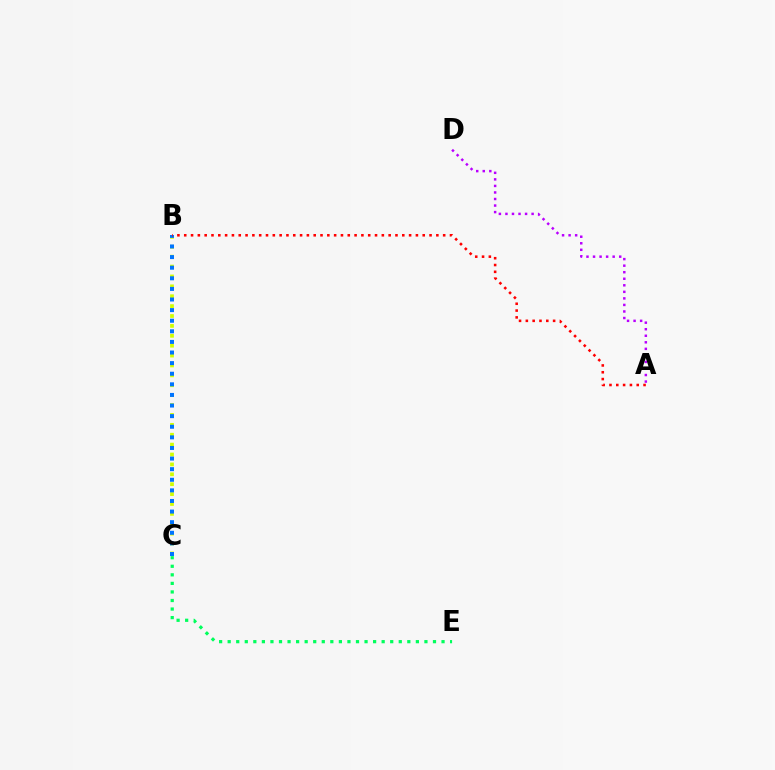{('A', 'D'): [{'color': '#b900ff', 'line_style': 'dotted', 'thickness': 1.78}], ('B', 'C'): [{'color': '#d1ff00', 'line_style': 'dotted', 'thickness': 2.69}, {'color': '#0074ff', 'line_style': 'dotted', 'thickness': 2.88}], ('A', 'B'): [{'color': '#ff0000', 'line_style': 'dotted', 'thickness': 1.85}], ('C', 'E'): [{'color': '#00ff5c', 'line_style': 'dotted', 'thickness': 2.32}]}